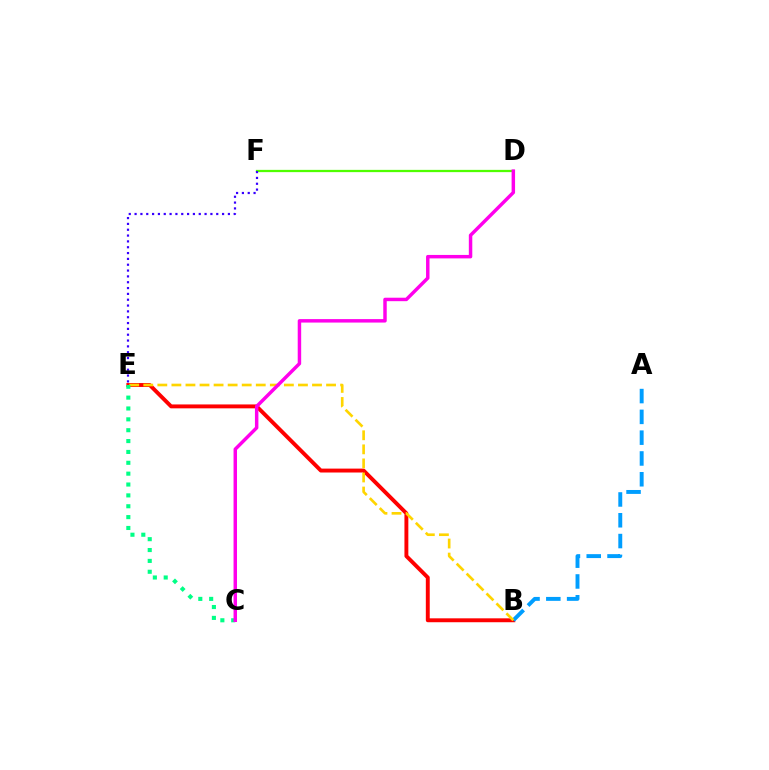{('B', 'E'): [{'color': '#ff0000', 'line_style': 'solid', 'thickness': 2.81}, {'color': '#ffd500', 'line_style': 'dashed', 'thickness': 1.91}], ('A', 'B'): [{'color': '#009eff', 'line_style': 'dashed', 'thickness': 2.83}], ('C', 'E'): [{'color': '#00ff86', 'line_style': 'dotted', 'thickness': 2.95}], ('D', 'F'): [{'color': '#4fff00', 'line_style': 'solid', 'thickness': 1.63}], ('E', 'F'): [{'color': '#3700ff', 'line_style': 'dotted', 'thickness': 1.58}], ('C', 'D'): [{'color': '#ff00ed', 'line_style': 'solid', 'thickness': 2.49}]}